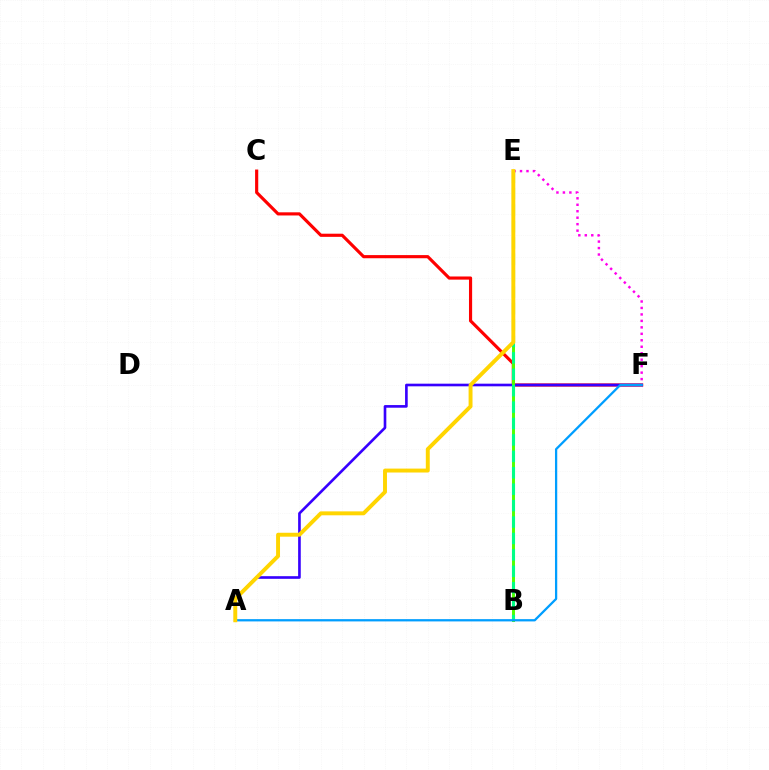{('C', 'F'): [{'color': '#ff0000', 'line_style': 'solid', 'thickness': 2.27}], ('E', 'F'): [{'color': '#ff00ed', 'line_style': 'dotted', 'thickness': 1.76}], ('A', 'F'): [{'color': '#3700ff', 'line_style': 'solid', 'thickness': 1.9}, {'color': '#009eff', 'line_style': 'solid', 'thickness': 1.64}], ('B', 'E'): [{'color': '#4fff00', 'line_style': 'solid', 'thickness': 2.12}, {'color': '#00ff86', 'line_style': 'dashed', 'thickness': 2.23}], ('A', 'E'): [{'color': '#ffd500', 'line_style': 'solid', 'thickness': 2.82}]}